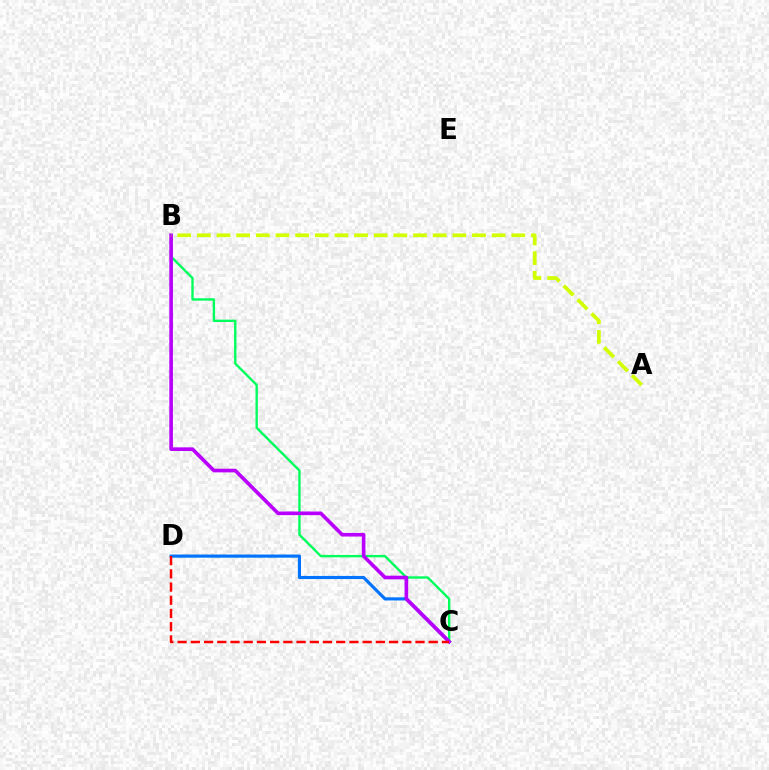{('C', 'D'): [{'color': '#0074ff', 'line_style': 'solid', 'thickness': 2.27}, {'color': '#ff0000', 'line_style': 'dashed', 'thickness': 1.8}], ('B', 'C'): [{'color': '#00ff5c', 'line_style': 'solid', 'thickness': 1.72}, {'color': '#b900ff', 'line_style': 'solid', 'thickness': 2.62}], ('A', 'B'): [{'color': '#d1ff00', 'line_style': 'dashed', 'thickness': 2.67}]}